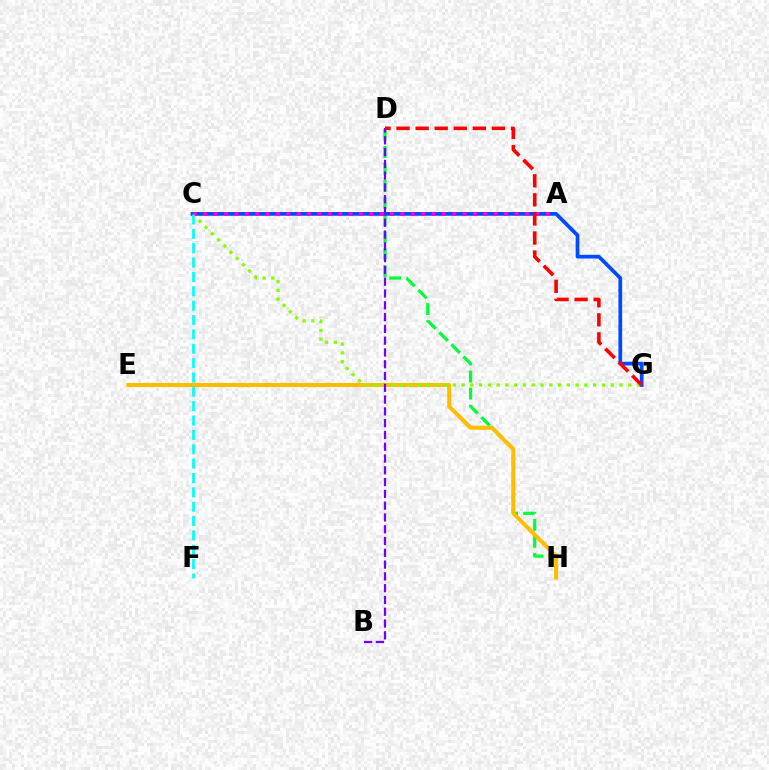{('D', 'H'): [{'color': '#00ff39', 'line_style': 'dashed', 'thickness': 2.31}], ('E', 'H'): [{'color': '#ffbd00', 'line_style': 'solid', 'thickness': 2.89}], ('C', 'G'): [{'color': '#84ff00', 'line_style': 'dotted', 'thickness': 2.38}, {'color': '#004bff', 'line_style': 'solid', 'thickness': 2.69}], ('B', 'D'): [{'color': '#7200ff', 'line_style': 'dashed', 'thickness': 1.6}], ('A', 'C'): [{'color': '#ff00cf', 'line_style': 'dotted', 'thickness': 2.82}], ('C', 'F'): [{'color': '#00fff6', 'line_style': 'dashed', 'thickness': 1.95}], ('D', 'G'): [{'color': '#ff0000', 'line_style': 'dashed', 'thickness': 2.59}]}